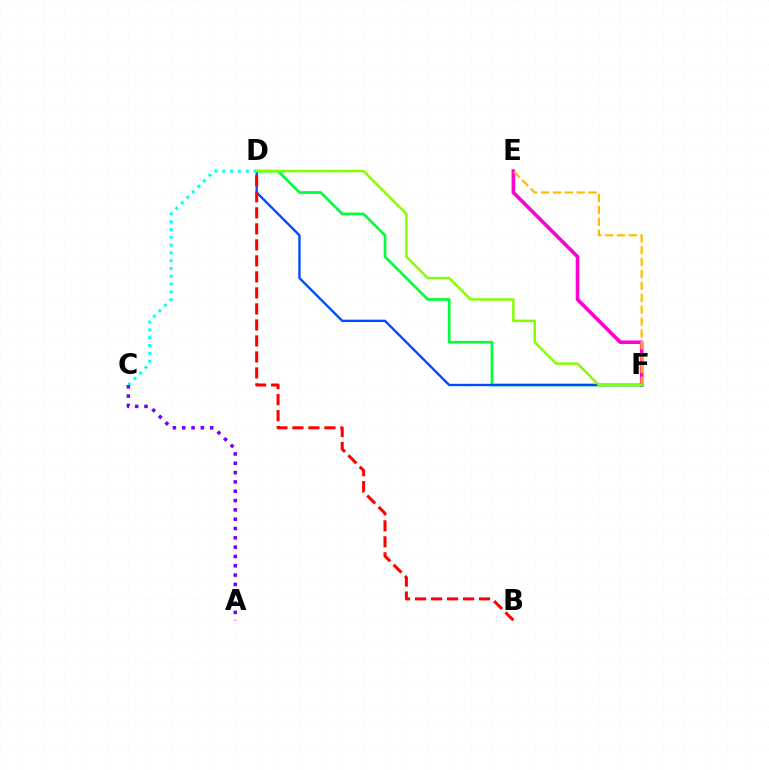{('E', 'F'): [{'color': '#ff00cf', 'line_style': 'solid', 'thickness': 2.59}, {'color': '#ffbd00', 'line_style': 'dashed', 'thickness': 1.61}], ('D', 'F'): [{'color': '#00ff39', 'line_style': 'solid', 'thickness': 1.93}, {'color': '#004bff', 'line_style': 'solid', 'thickness': 1.7}, {'color': '#84ff00', 'line_style': 'solid', 'thickness': 1.77}], ('C', 'D'): [{'color': '#00fff6', 'line_style': 'dotted', 'thickness': 2.12}], ('A', 'C'): [{'color': '#7200ff', 'line_style': 'dotted', 'thickness': 2.53}], ('B', 'D'): [{'color': '#ff0000', 'line_style': 'dashed', 'thickness': 2.17}]}